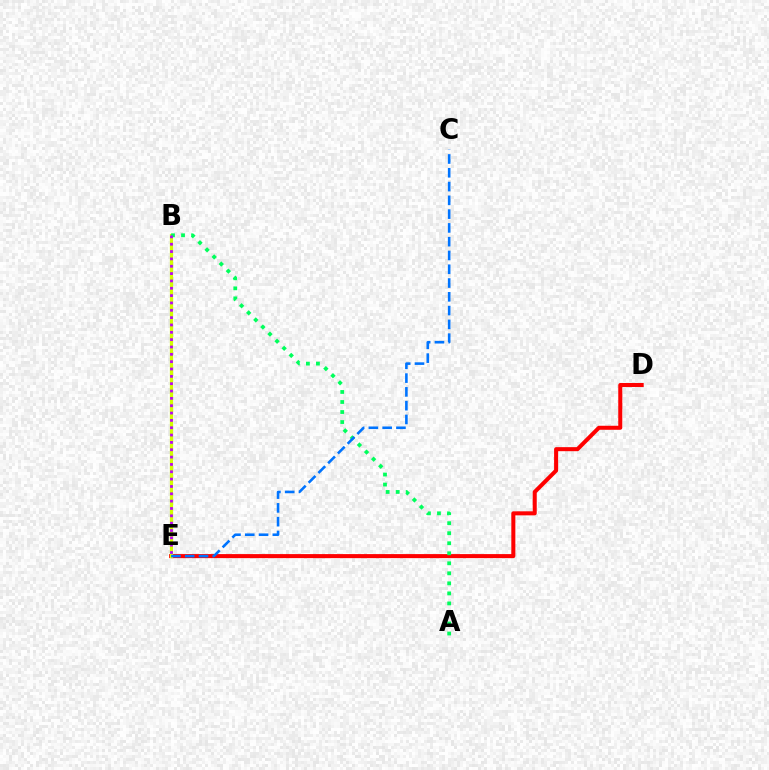{('D', 'E'): [{'color': '#ff0000', 'line_style': 'solid', 'thickness': 2.9}], ('B', 'E'): [{'color': '#d1ff00', 'line_style': 'solid', 'thickness': 2.34}, {'color': '#b900ff', 'line_style': 'dotted', 'thickness': 1.99}], ('A', 'B'): [{'color': '#00ff5c', 'line_style': 'dotted', 'thickness': 2.72}], ('C', 'E'): [{'color': '#0074ff', 'line_style': 'dashed', 'thickness': 1.87}]}